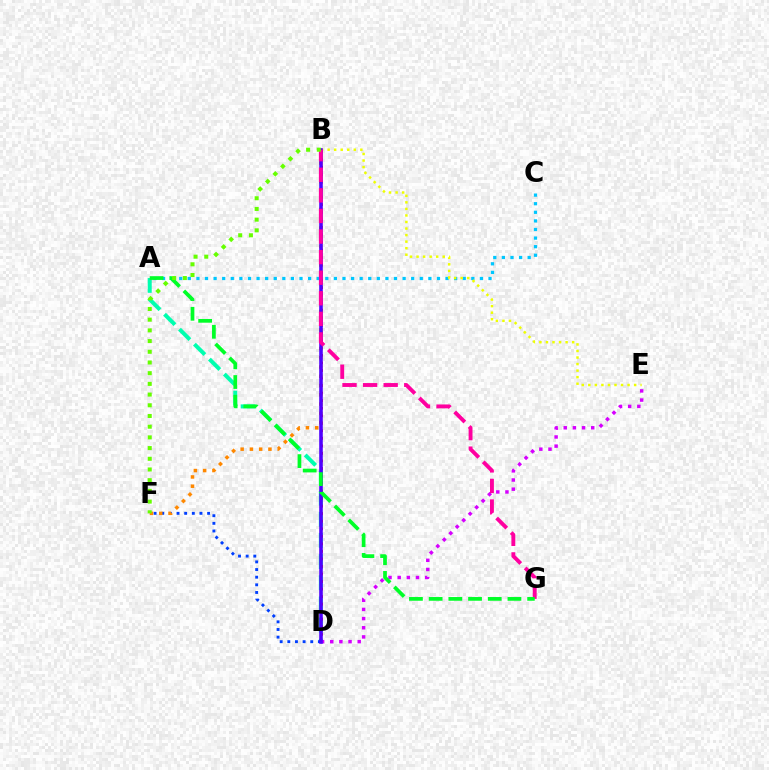{('A', 'D'): [{'color': '#00ffaf', 'line_style': 'dashed', 'thickness': 2.87}], ('A', 'C'): [{'color': '#00c7ff', 'line_style': 'dotted', 'thickness': 2.33}], ('B', 'E'): [{'color': '#eeff00', 'line_style': 'dotted', 'thickness': 1.78}], ('B', 'D'): [{'color': '#ff0000', 'line_style': 'dotted', 'thickness': 2.05}, {'color': '#4f00ff', 'line_style': 'solid', 'thickness': 2.57}], ('D', 'F'): [{'color': '#003fff', 'line_style': 'dotted', 'thickness': 2.08}], ('B', 'F'): [{'color': '#ff8800', 'line_style': 'dotted', 'thickness': 2.52}, {'color': '#66ff00', 'line_style': 'dotted', 'thickness': 2.91}], ('D', 'E'): [{'color': '#d600ff', 'line_style': 'dotted', 'thickness': 2.49}], ('B', 'G'): [{'color': '#ff00a0', 'line_style': 'dashed', 'thickness': 2.8}], ('A', 'G'): [{'color': '#00ff27', 'line_style': 'dashed', 'thickness': 2.68}]}